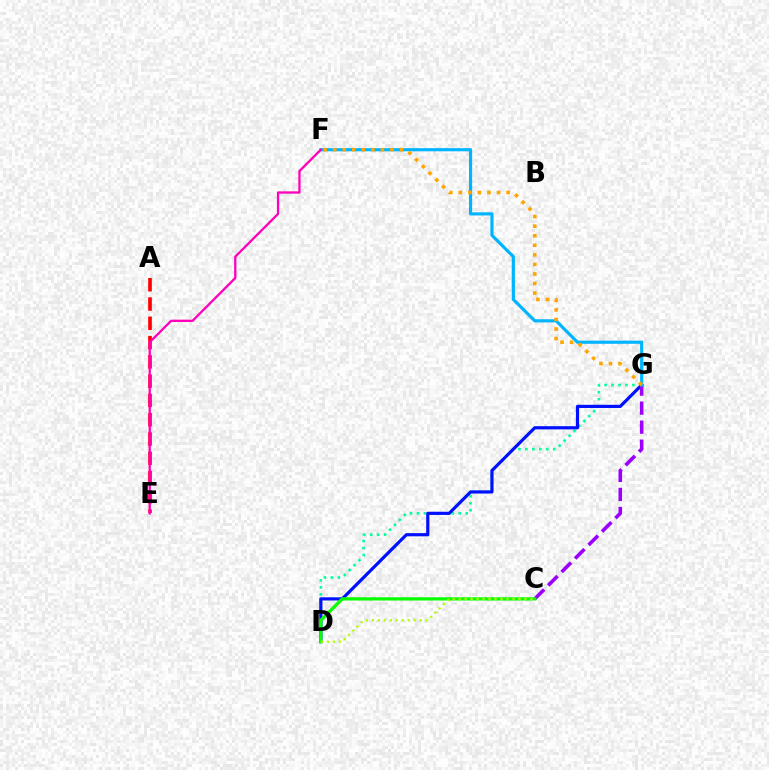{('D', 'G'): [{'color': '#00ff9d', 'line_style': 'dotted', 'thickness': 1.89}, {'color': '#0010ff', 'line_style': 'solid', 'thickness': 2.29}], ('C', 'G'): [{'color': '#9b00ff', 'line_style': 'dashed', 'thickness': 2.59}], ('F', 'G'): [{'color': '#00b5ff', 'line_style': 'solid', 'thickness': 2.27}, {'color': '#ffa500', 'line_style': 'dotted', 'thickness': 2.6}], ('A', 'E'): [{'color': '#ff0000', 'line_style': 'dashed', 'thickness': 2.62}], ('C', 'D'): [{'color': '#08ff00', 'line_style': 'solid', 'thickness': 2.34}, {'color': '#b3ff00', 'line_style': 'dotted', 'thickness': 1.62}], ('E', 'F'): [{'color': '#ff00bd', 'line_style': 'solid', 'thickness': 1.65}]}